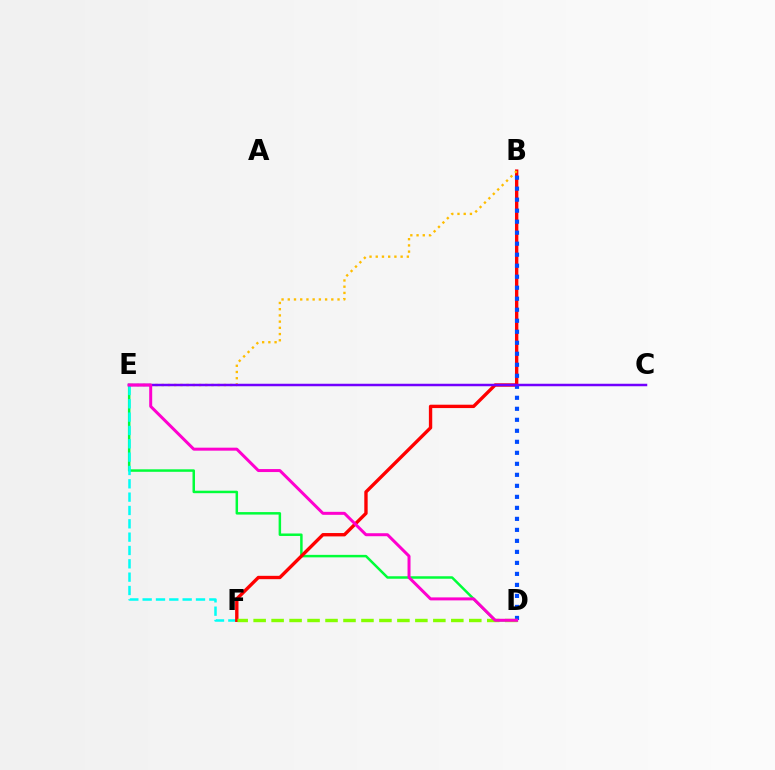{('D', 'E'): [{'color': '#00ff39', 'line_style': 'solid', 'thickness': 1.79}, {'color': '#ff00cf', 'line_style': 'solid', 'thickness': 2.15}], ('E', 'F'): [{'color': '#00fff6', 'line_style': 'dashed', 'thickness': 1.81}], ('B', 'F'): [{'color': '#ff0000', 'line_style': 'solid', 'thickness': 2.42}], ('B', 'E'): [{'color': '#ffbd00', 'line_style': 'dotted', 'thickness': 1.69}], ('B', 'D'): [{'color': '#004bff', 'line_style': 'dotted', 'thickness': 2.99}], ('D', 'F'): [{'color': '#84ff00', 'line_style': 'dashed', 'thickness': 2.44}], ('C', 'E'): [{'color': '#7200ff', 'line_style': 'solid', 'thickness': 1.79}]}